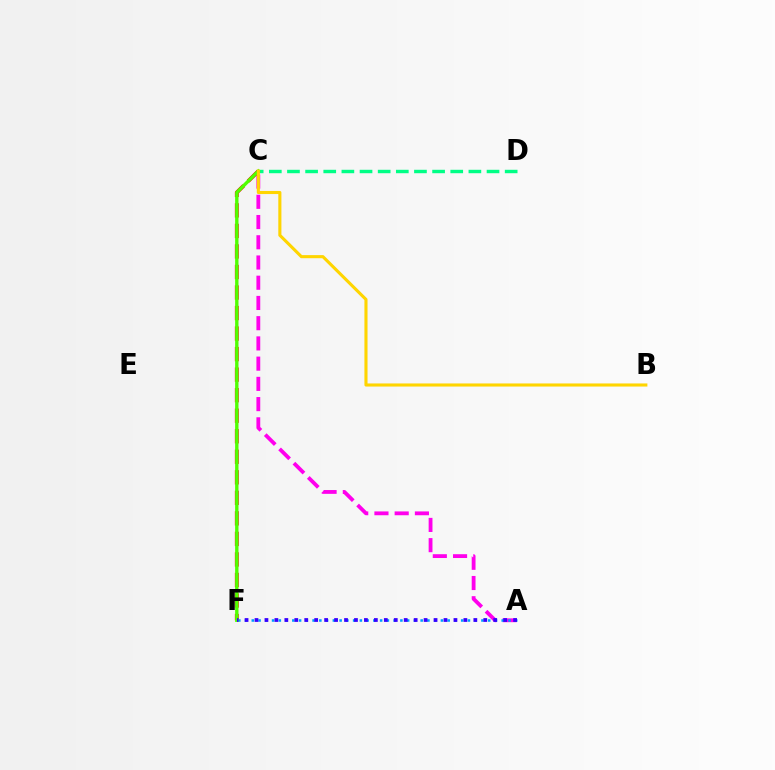{('A', 'C'): [{'color': '#ff00ed', 'line_style': 'dashed', 'thickness': 2.75}], ('C', 'D'): [{'color': '#00ff86', 'line_style': 'dashed', 'thickness': 2.46}], ('C', 'F'): [{'color': '#ff0000', 'line_style': 'dashed', 'thickness': 2.79}, {'color': '#4fff00', 'line_style': 'solid', 'thickness': 2.42}], ('A', 'F'): [{'color': '#009eff', 'line_style': 'dotted', 'thickness': 1.84}, {'color': '#3700ff', 'line_style': 'dotted', 'thickness': 2.7}], ('B', 'C'): [{'color': '#ffd500', 'line_style': 'solid', 'thickness': 2.23}]}